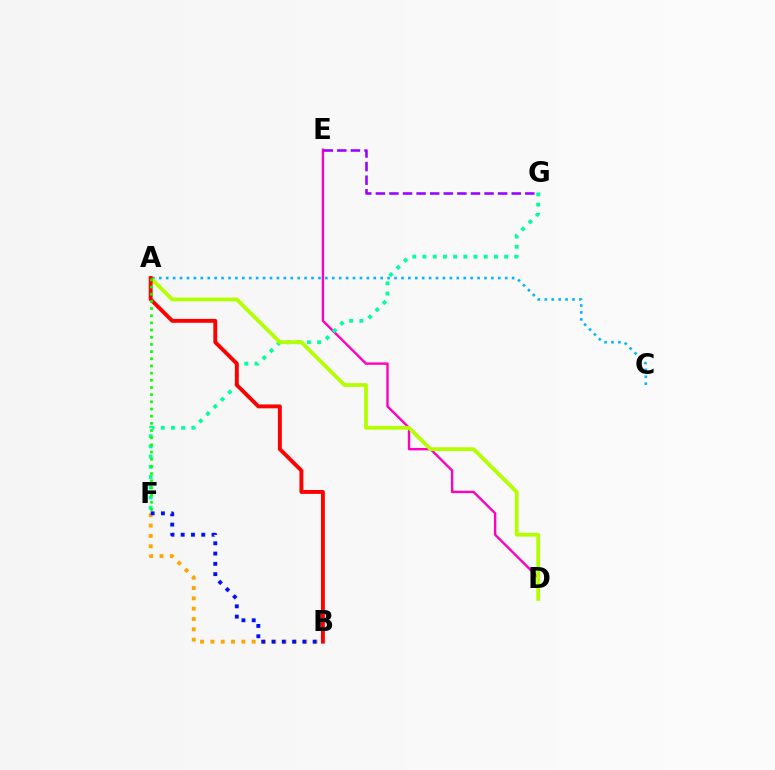{('D', 'E'): [{'color': '#ff00bd', 'line_style': 'solid', 'thickness': 1.72}], ('F', 'G'): [{'color': '#00ff9d', 'line_style': 'dotted', 'thickness': 2.77}], ('E', 'G'): [{'color': '#9b00ff', 'line_style': 'dashed', 'thickness': 1.85}], ('A', 'C'): [{'color': '#00b5ff', 'line_style': 'dotted', 'thickness': 1.88}], ('B', 'F'): [{'color': '#ffa500', 'line_style': 'dotted', 'thickness': 2.8}, {'color': '#0010ff', 'line_style': 'dotted', 'thickness': 2.8}], ('A', 'D'): [{'color': '#b3ff00', 'line_style': 'solid', 'thickness': 2.71}], ('A', 'B'): [{'color': '#ff0000', 'line_style': 'solid', 'thickness': 2.8}], ('A', 'F'): [{'color': '#08ff00', 'line_style': 'dotted', 'thickness': 1.95}]}